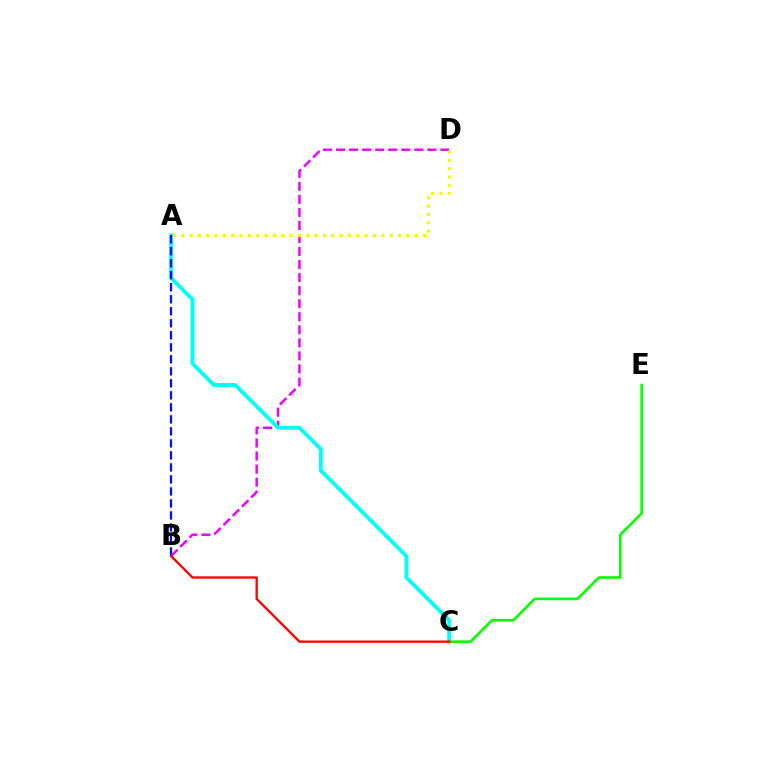{('B', 'D'): [{'color': '#ee00ff', 'line_style': 'dashed', 'thickness': 1.77}], ('A', 'C'): [{'color': '#00fff6', 'line_style': 'solid', 'thickness': 2.76}], ('C', 'E'): [{'color': '#08ff00', 'line_style': 'solid', 'thickness': 1.9}], ('A', 'B'): [{'color': '#0010ff', 'line_style': 'dashed', 'thickness': 1.63}], ('A', 'D'): [{'color': '#fcf500', 'line_style': 'dotted', 'thickness': 2.27}], ('B', 'C'): [{'color': '#ff0000', 'line_style': 'solid', 'thickness': 1.67}]}